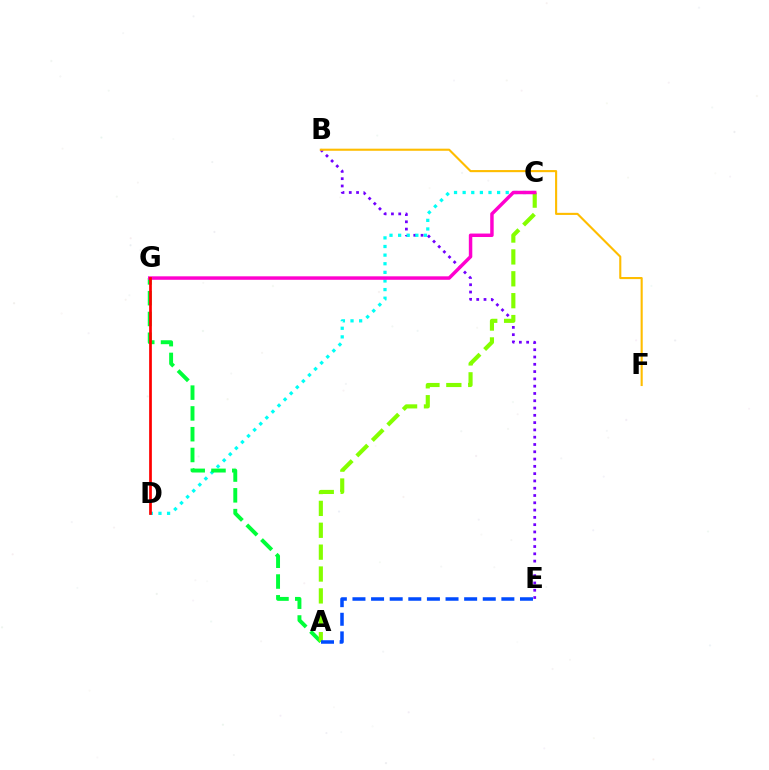{('B', 'E'): [{'color': '#7200ff', 'line_style': 'dotted', 'thickness': 1.98}], ('B', 'F'): [{'color': '#ffbd00', 'line_style': 'solid', 'thickness': 1.52}], ('C', 'D'): [{'color': '#00fff6', 'line_style': 'dotted', 'thickness': 2.34}], ('A', 'G'): [{'color': '#00ff39', 'line_style': 'dashed', 'thickness': 2.82}], ('A', 'C'): [{'color': '#84ff00', 'line_style': 'dashed', 'thickness': 2.97}], ('A', 'E'): [{'color': '#004bff', 'line_style': 'dashed', 'thickness': 2.53}], ('C', 'G'): [{'color': '#ff00cf', 'line_style': 'solid', 'thickness': 2.5}], ('D', 'G'): [{'color': '#ff0000', 'line_style': 'solid', 'thickness': 1.96}]}